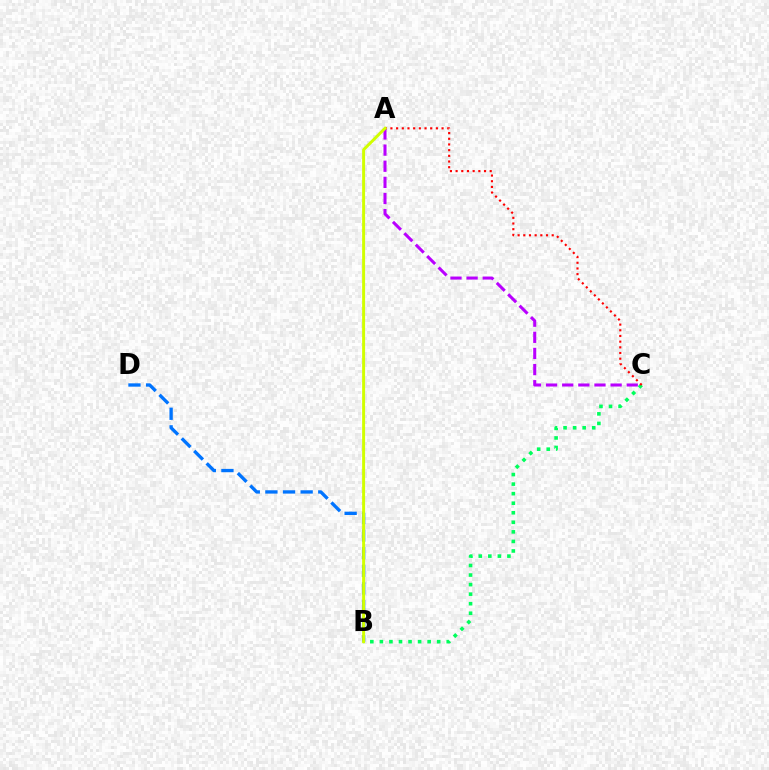{('B', 'D'): [{'color': '#0074ff', 'line_style': 'dashed', 'thickness': 2.39}], ('A', 'C'): [{'color': '#b900ff', 'line_style': 'dashed', 'thickness': 2.19}, {'color': '#ff0000', 'line_style': 'dotted', 'thickness': 1.54}], ('B', 'C'): [{'color': '#00ff5c', 'line_style': 'dotted', 'thickness': 2.6}], ('A', 'B'): [{'color': '#d1ff00', 'line_style': 'solid', 'thickness': 2.13}]}